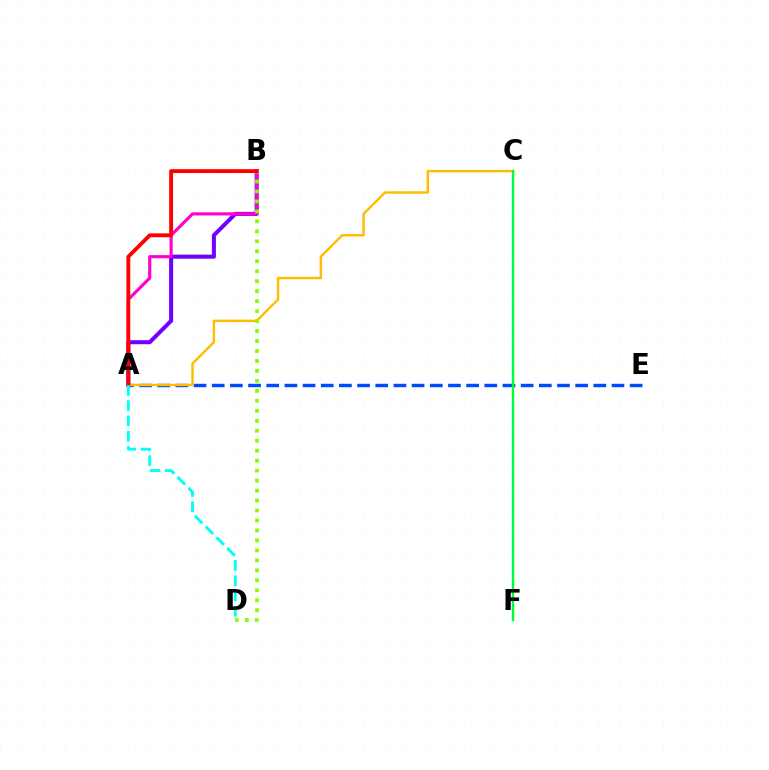{('A', 'B'): [{'color': '#7200ff', 'line_style': 'solid', 'thickness': 2.91}, {'color': '#ff00cf', 'line_style': 'solid', 'thickness': 2.25}, {'color': '#ff0000', 'line_style': 'solid', 'thickness': 2.77}], ('A', 'E'): [{'color': '#004bff', 'line_style': 'dashed', 'thickness': 2.47}], ('A', 'C'): [{'color': '#ffbd00', 'line_style': 'solid', 'thickness': 1.74}], ('B', 'D'): [{'color': '#84ff00', 'line_style': 'dotted', 'thickness': 2.71}], ('A', 'D'): [{'color': '#00fff6', 'line_style': 'dashed', 'thickness': 2.08}], ('C', 'F'): [{'color': '#00ff39', 'line_style': 'solid', 'thickness': 1.74}]}